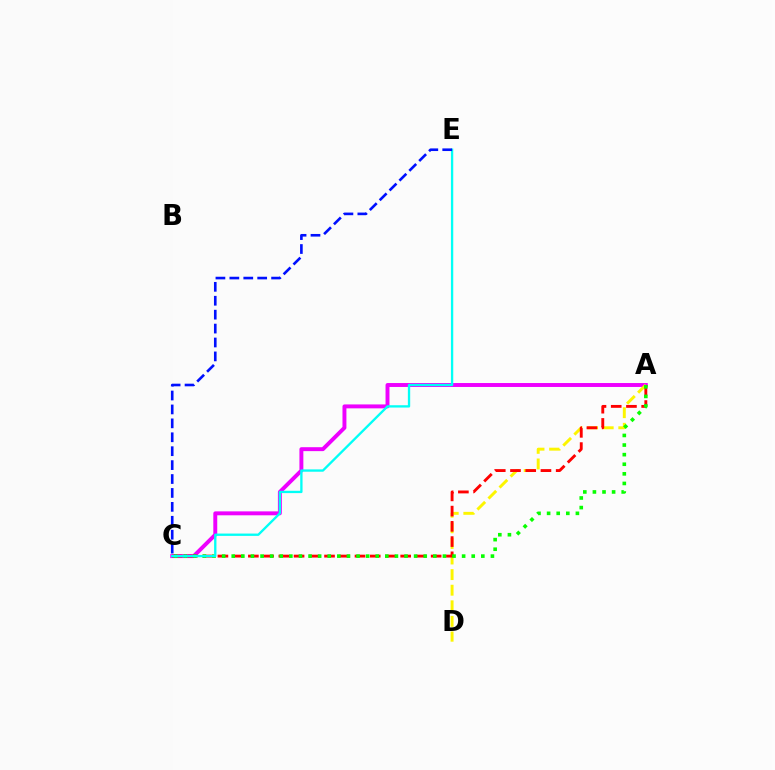{('A', 'C'): [{'color': '#ee00ff', 'line_style': 'solid', 'thickness': 2.83}, {'color': '#ff0000', 'line_style': 'dashed', 'thickness': 2.07}, {'color': '#08ff00', 'line_style': 'dotted', 'thickness': 2.61}], ('A', 'D'): [{'color': '#fcf500', 'line_style': 'dashed', 'thickness': 2.12}], ('C', 'E'): [{'color': '#00fff6', 'line_style': 'solid', 'thickness': 1.68}, {'color': '#0010ff', 'line_style': 'dashed', 'thickness': 1.89}]}